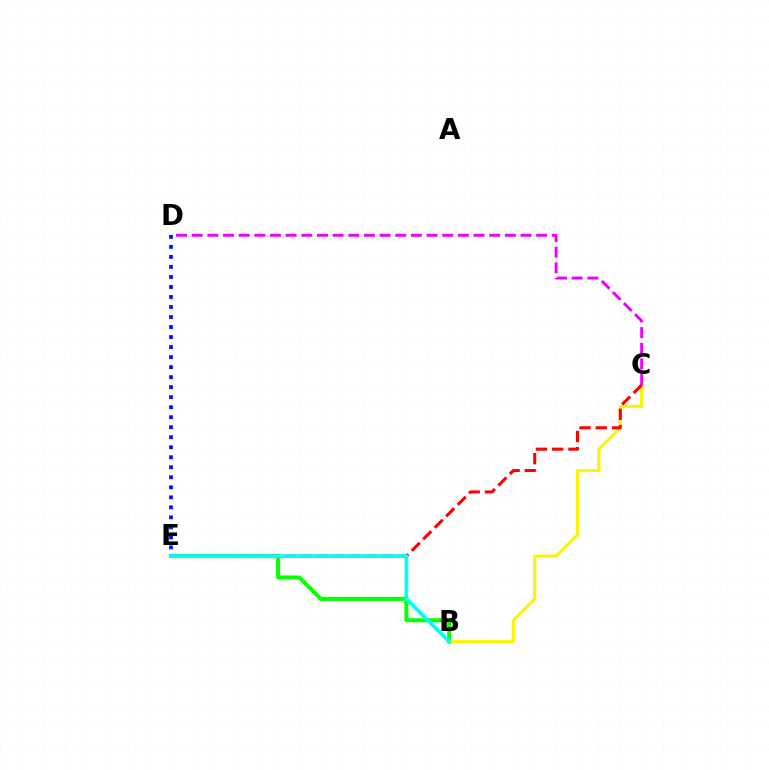{('D', 'E'): [{'color': '#0010ff', 'line_style': 'dotted', 'thickness': 2.72}], ('B', 'E'): [{'color': '#08ff00', 'line_style': 'solid', 'thickness': 2.91}, {'color': '#00fff6', 'line_style': 'solid', 'thickness': 2.67}], ('B', 'C'): [{'color': '#fcf500', 'line_style': 'solid', 'thickness': 2.21}], ('C', 'E'): [{'color': '#ff0000', 'line_style': 'dashed', 'thickness': 2.21}], ('C', 'D'): [{'color': '#ee00ff', 'line_style': 'dashed', 'thickness': 2.13}]}